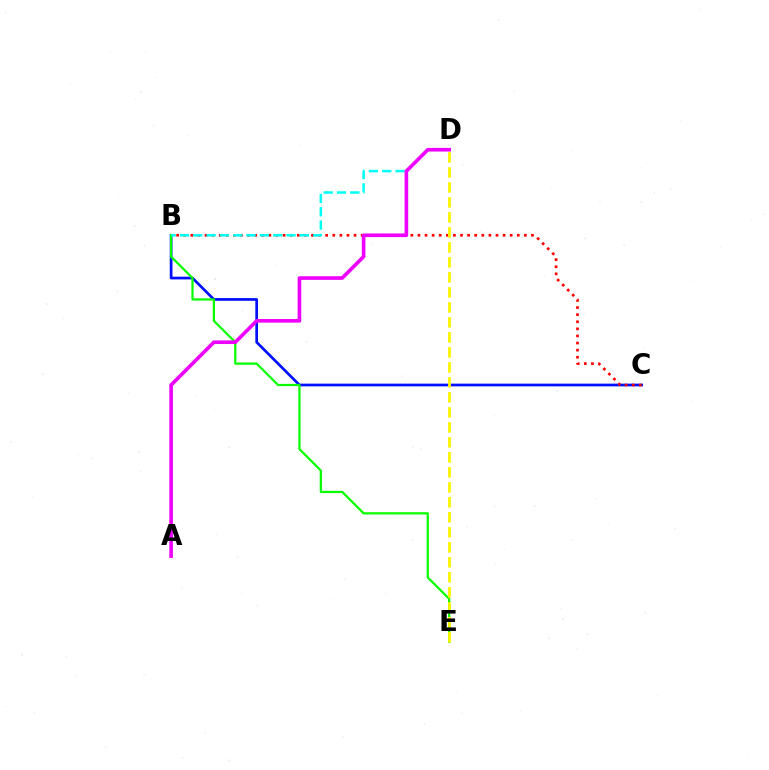{('B', 'C'): [{'color': '#0010ff', 'line_style': 'solid', 'thickness': 1.96}, {'color': '#ff0000', 'line_style': 'dotted', 'thickness': 1.93}], ('B', 'E'): [{'color': '#08ff00', 'line_style': 'solid', 'thickness': 1.62}], ('B', 'D'): [{'color': '#00fff6', 'line_style': 'dashed', 'thickness': 1.81}], ('A', 'D'): [{'color': '#ee00ff', 'line_style': 'solid', 'thickness': 2.61}], ('D', 'E'): [{'color': '#fcf500', 'line_style': 'dashed', 'thickness': 2.04}]}